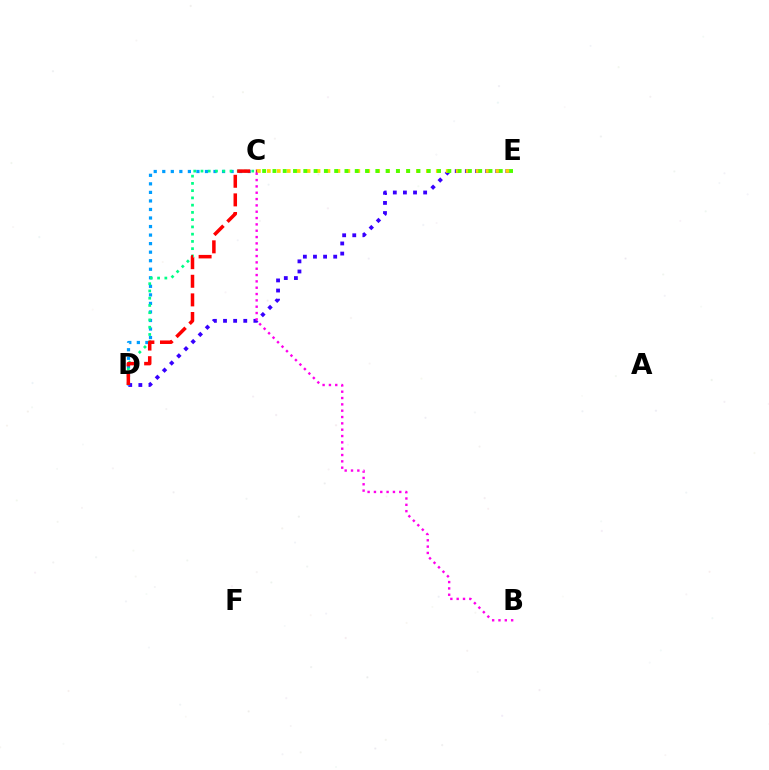{('D', 'E'): [{'color': '#3700ff', 'line_style': 'dotted', 'thickness': 2.75}], ('C', 'D'): [{'color': '#009eff', 'line_style': 'dotted', 'thickness': 2.32}, {'color': '#00ff86', 'line_style': 'dotted', 'thickness': 1.97}, {'color': '#ff0000', 'line_style': 'dashed', 'thickness': 2.53}], ('C', 'E'): [{'color': '#ffd500', 'line_style': 'dotted', 'thickness': 2.7}, {'color': '#4fff00', 'line_style': 'dotted', 'thickness': 2.8}], ('B', 'C'): [{'color': '#ff00ed', 'line_style': 'dotted', 'thickness': 1.72}]}